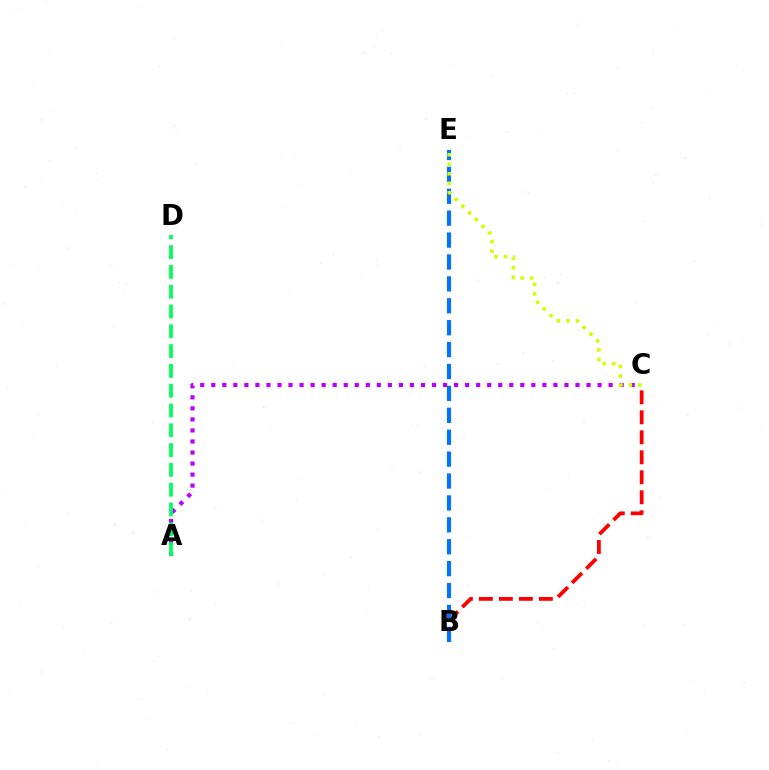{('A', 'C'): [{'color': '#b900ff', 'line_style': 'dotted', 'thickness': 3.0}], ('B', 'C'): [{'color': '#ff0000', 'line_style': 'dashed', 'thickness': 2.72}], ('B', 'E'): [{'color': '#0074ff', 'line_style': 'dashed', 'thickness': 2.98}], ('C', 'E'): [{'color': '#d1ff00', 'line_style': 'dotted', 'thickness': 2.58}], ('A', 'D'): [{'color': '#00ff5c', 'line_style': 'dashed', 'thickness': 2.69}]}